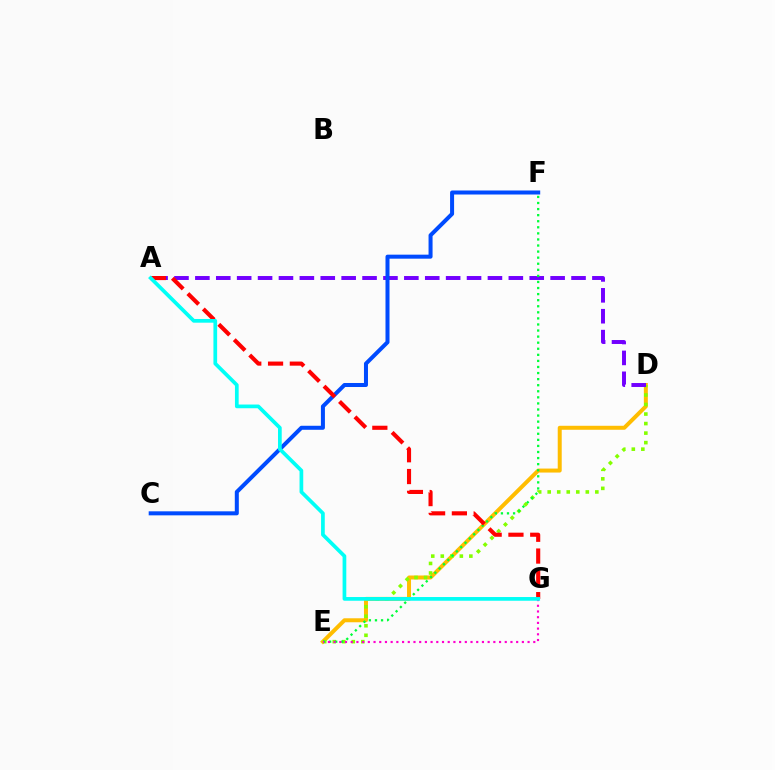{('D', 'E'): [{'color': '#ffbd00', 'line_style': 'solid', 'thickness': 2.87}, {'color': '#84ff00', 'line_style': 'dotted', 'thickness': 2.59}], ('A', 'D'): [{'color': '#7200ff', 'line_style': 'dashed', 'thickness': 2.84}], ('E', 'F'): [{'color': '#00ff39', 'line_style': 'dotted', 'thickness': 1.65}], ('E', 'G'): [{'color': '#ff00cf', 'line_style': 'dotted', 'thickness': 1.55}], ('C', 'F'): [{'color': '#004bff', 'line_style': 'solid', 'thickness': 2.89}], ('A', 'G'): [{'color': '#ff0000', 'line_style': 'dashed', 'thickness': 2.96}, {'color': '#00fff6', 'line_style': 'solid', 'thickness': 2.67}]}